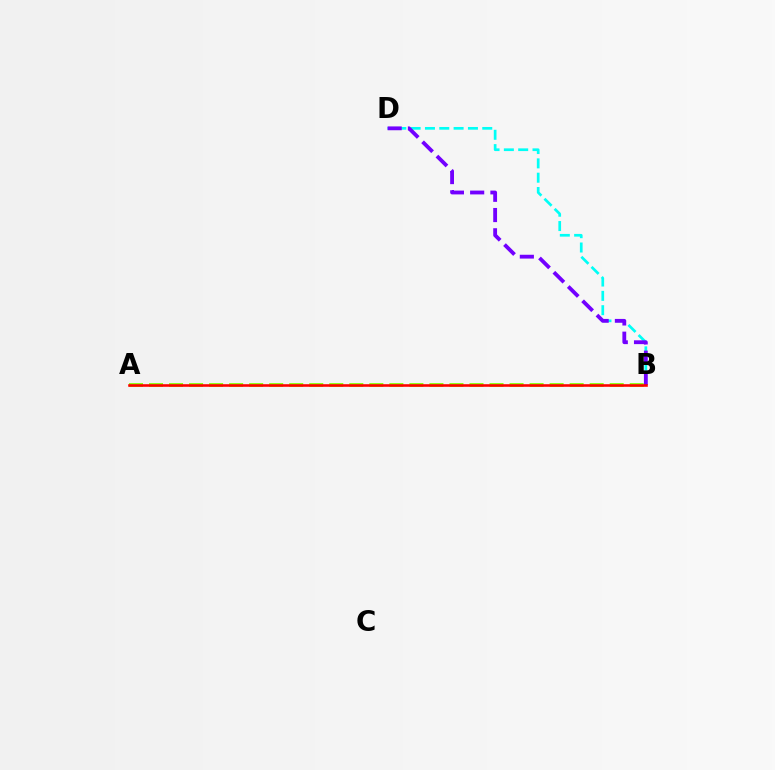{('B', 'D'): [{'color': '#00fff6', 'line_style': 'dashed', 'thickness': 1.95}, {'color': '#7200ff', 'line_style': 'dashed', 'thickness': 2.75}], ('A', 'B'): [{'color': '#84ff00', 'line_style': 'dashed', 'thickness': 2.72}, {'color': '#ff0000', 'line_style': 'solid', 'thickness': 1.86}]}